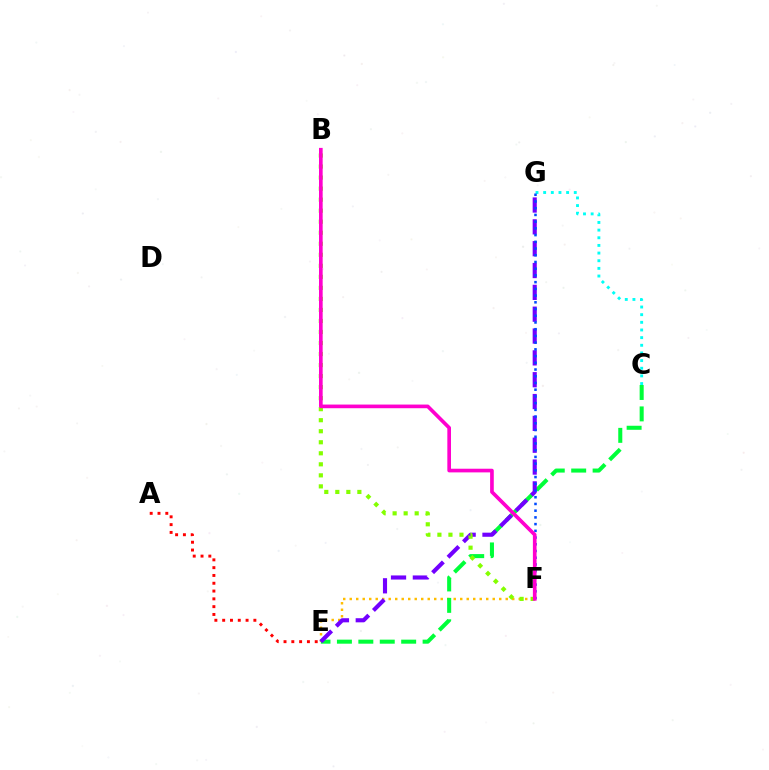{('C', 'G'): [{'color': '#00fff6', 'line_style': 'dotted', 'thickness': 2.08}], ('E', 'F'): [{'color': '#ffbd00', 'line_style': 'dotted', 'thickness': 1.77}], ('C', 'E'): [{'color': '#00ff39', 'line_style': 'dashed', 'thickness': 2.91}], ('E', 'G'): [{'color': '#7200ff', 'line_style': 'dashed', 'thickness': 2.97}], ('B', 'F'): [{'color': '#84ff00', 'line_style': 'dotted', 'thickness': 3.0}, {'color': '#ff00cf', 'line_style': 'solid', 'thickness': 2.64}], ('A', 'E'): [{'color': '#ff0000', 'line_style': 'dotted', 'thickness': 2.12}], ('F', 'G'): [{'color': '#004bff', 'line_style': 'dotted', 'thickness': 1.83}]}